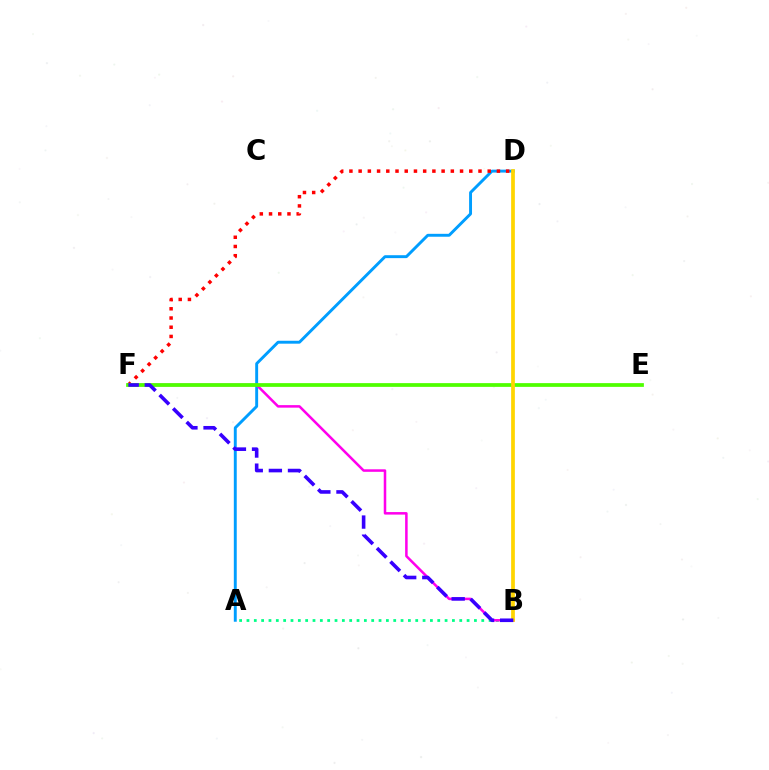{('A', 'D'): [{'color': '#009eff', 'line_style': 'solid', 'thickness': 2.1}], ('A', 'B'): [{'color': '#00ff86', 'line_style': 'dotted', 'thickness': 1.99}], ('D', 'F'): [{'color': '#ff0000', 'line_style': 'dotted', 'thickness': 2.5}], ('B', 'F'): [{'color': '#ff00ed', 'line_style': 'solid', 'thickness': 1.82}, {'color': '#3700ff', 'line_style': 'dashed', 'thickness': 2.6}], ('E', 'F'): [{'color': '#4fff00', 'line_style': 'solid', 'thickness': 2.69}], ('B', 'D'): [{'color': '#ffd500', 'line_style': 'solid', 'thickness': 2.68}]}